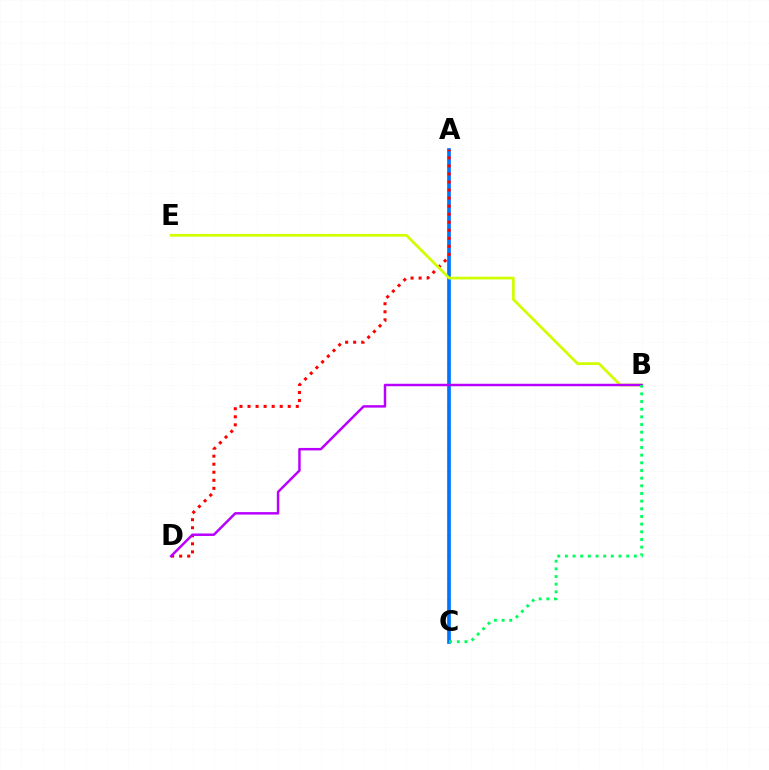{('A', 'C'): [{'color': '#0074ff', 'line_style': 'solid', 'thickness': 2.65}], ('A', 'D'): [{'color': '#ff0000', 'line_style': 'dotted', 'thickness': 2.18}], ('B', 'E'): [{'color': '#d1ff00', 'line_style': 'solid', 'thickness': 1.98}], ('B', 'D'): [{'color': '#b900ff', 'line_style': 'solid', 'thickness': 1.78}], ('B', 'C'): [{'color': '#00ff5c', 'line_style': 'dotted', 'thickness': 2.08}]}